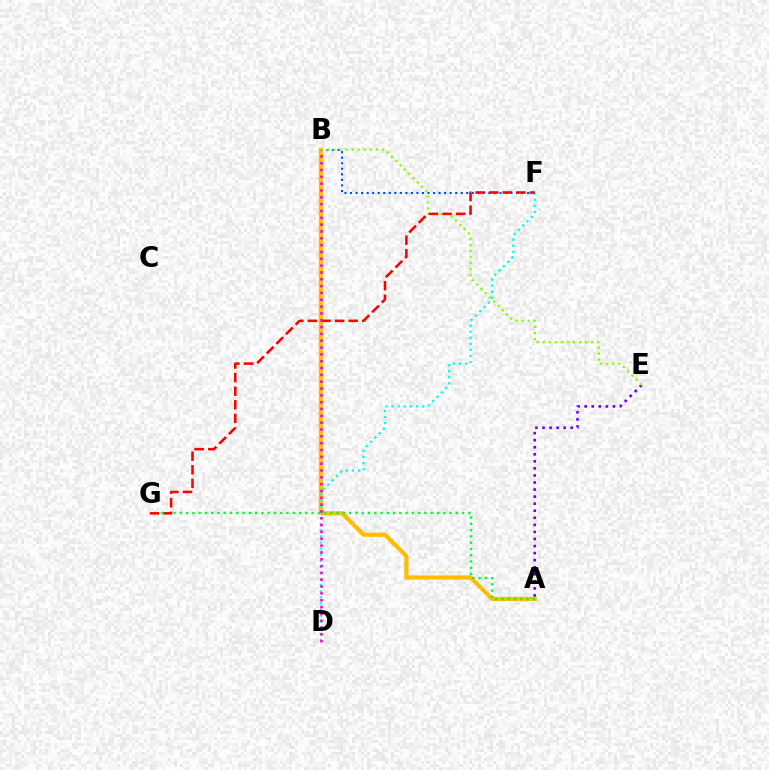{('A', 'E'): [{'color': '#7200ff', 'line_style': 'dotted', 'thickness': 1.92}], ('B', 'F'): [{'color': '#004bff', 'line_style': 'dotted', 'thickness': 1.5}], ('A', 'B'): [{'color': '#ffbd00', 'line_style': 'solid', 'thickness': 3.0}], ('B', 'E'): [{'color': '#84ff00', 'line_style': 'dotted', 'thickness': 1.65}], ('D', 'F'): [{'color': '#00fff6', 'line_style': 'dotted', 'thickness': 1.66}], ('A', 'G'): [{'color': '#00ff39', 'line_style': 'dotted', 'thickness': 1.7}], ('F', 'G'): [{'color': '#ff0000', 'line_style': 'dashed', 'thickness': 1.85}], ('B', 'D'): [{'color': '#ff00cf', 'line_style': 'dotted', 'thickness': 1.86}]}